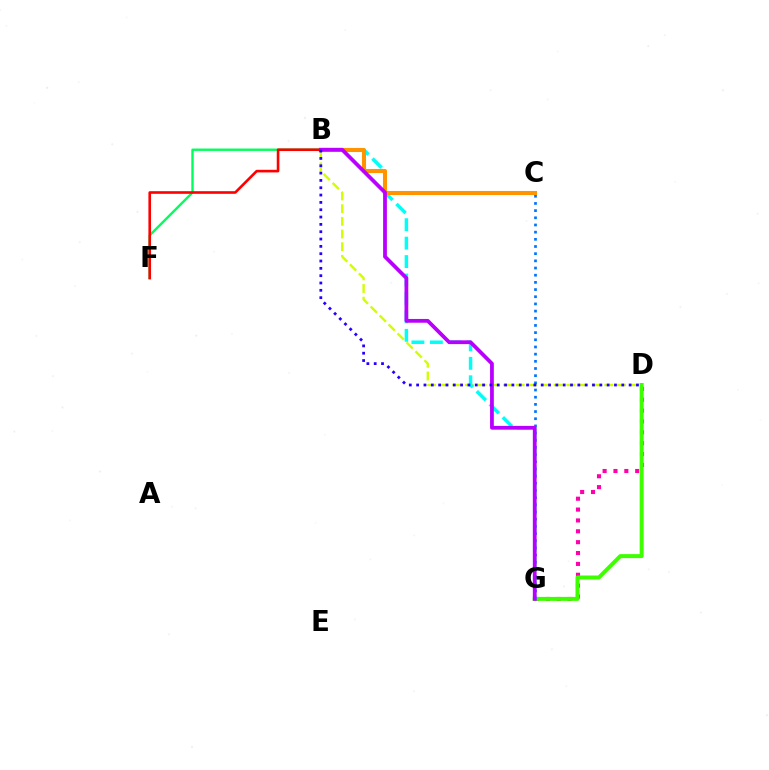{('B', 'F'): [{'color': '#00ff5c', 'line_style': 'solid', 'thickness': 1.71}, {'color': '#ff0000', 'line_style': 'solid', 'thickness': 1.89}], ('D', 'G'): [{'color': '#ff00ac', 'line_style': 'dotted', 'thickness': 2.95}, {'color': '#3dff00', 'line_style': 'solid', 'thickness': 2.87}], ('B', 'D'): [{'color': '#d1ff00', 'line_style': 'dashed', 'thickness': 1.72}, {'color': '#2500ff', 'line_style': 'dotted', 'thickness': 1.99}], ('C', 'G'): [{'color': '#0074ff', 'line_style': 'dotted', 'thickness': 1.95}], ('B', 'G'): [{'color': '#00fff6', 'line_style': 'dashed', 'thickness': 2.5}, {'color': '#b900ff', 'line_style': 'solid', 'thickness': 2.71}], ('B', 'C'): [{'color': '#ff9400', 'line_style': 'solid', 'thickness': 2.92}]}